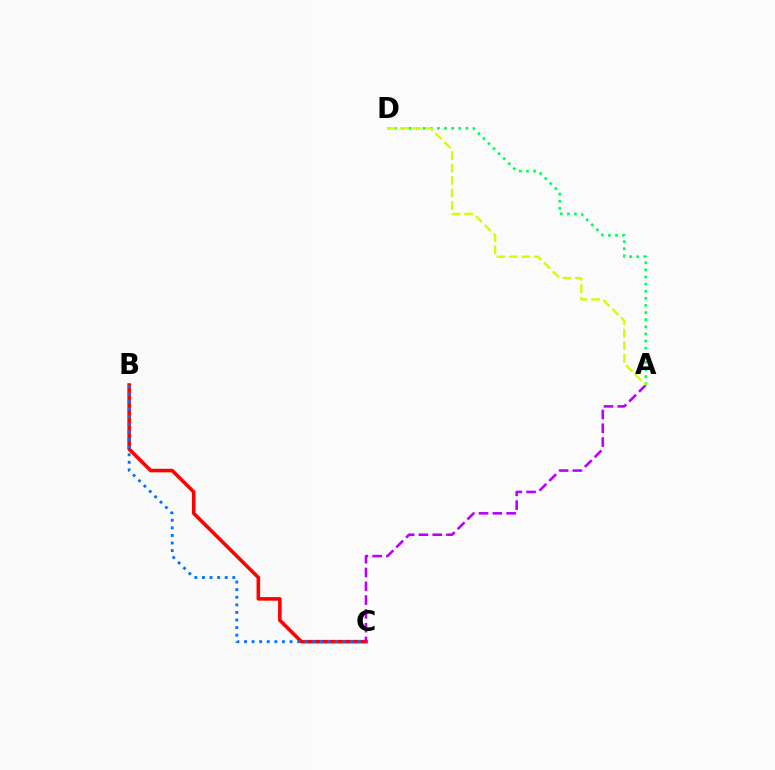{('B', 'C'): [{'color': '#ff0000', 'line_style': 'solid', 'thickness': 2.57}, {'color': '#0074ff', 'line_style': 'dotted', 'thickness': 2.06}], ('A', 'D'): [{'color': '#00ff5c', 'line_style': 'dotted', 'thickness': 1.93}, {'color': '#d1ff00', 'line_style': 'dashed', 'thickness': 1.7}], ('A', 'C'): [{'color': '#b900ff', 'line_style': 'dashed', 'thickness': 1.87}]}